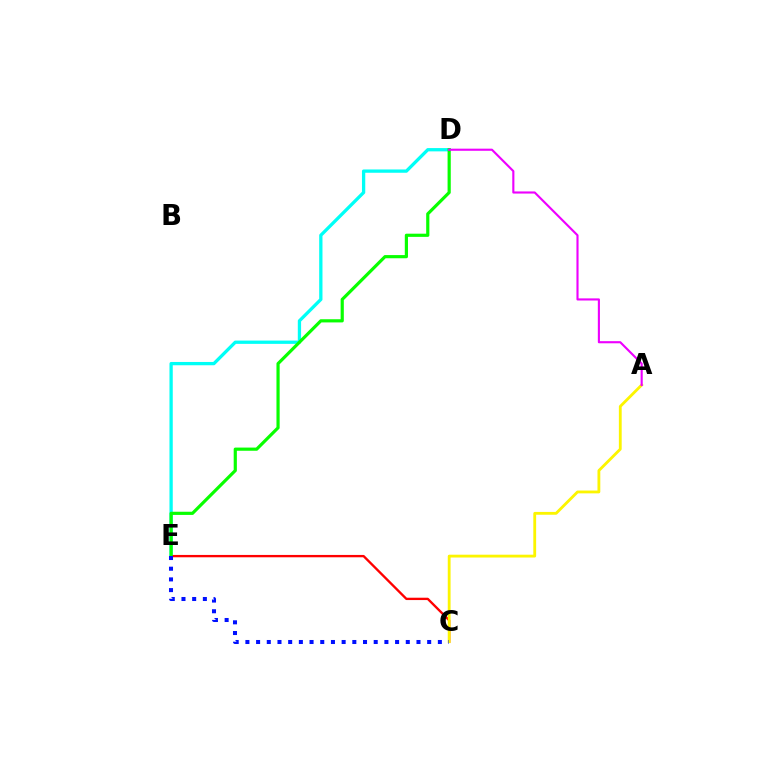{('D', 'E'): [{'color': '#00fff6', 'line_style': 'solid', 'thickness': 2.37}, {'color': '#08ff00', 'line_style': 'solid', 'thickness': 2.29}], ('C', 'E'): [{'color': '#ff0000', 'line_style': 'solid', 'thickness': 1.69}, {'color': '#0010ff', 'line_style': 'dotted', 'thickness': 2.91}], ('A', 'C'): [{'color': '#fcf500', 'line_style': 'solid', 'thickness': 2.03}], ('A', 'D'): [{'color': '#ee00ff', 'line_style': 'solid', 'thickness': 1.53}]}